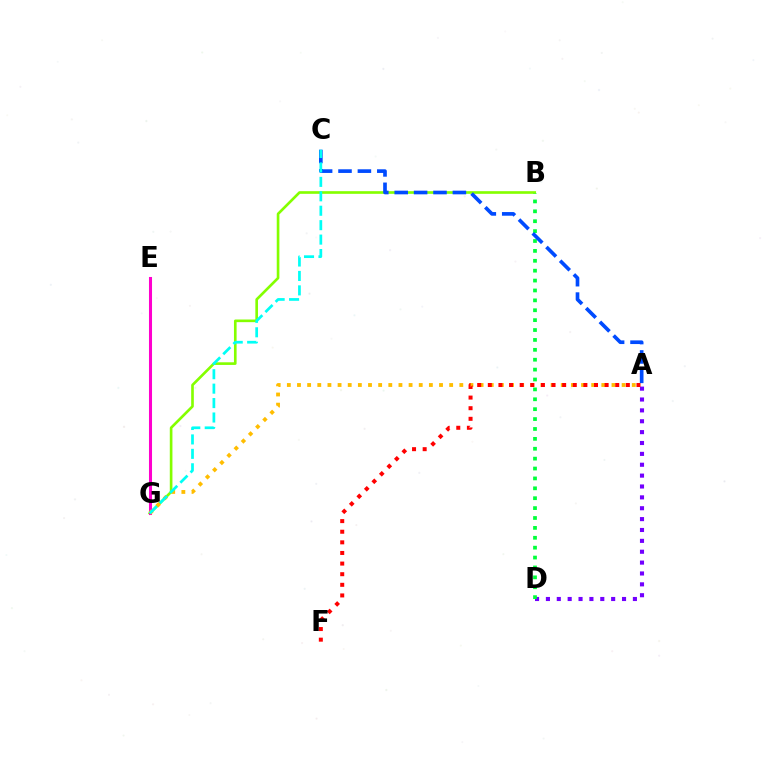{('B', 'G'): [{'color': '#84ff00', 'line_style': 'solid', 'thickness': 1.9}], ('A', 'D'): [{'color': '#7200ff', 'line_style': 'dotted', 'thickness': 2.95}], ('E', 'G'): [{'color': '#ff00cf', 'line_style': 'solid', 'thickness': 2.2}], ('A', 'G'): [{'color': '#ffbd00', 'line_style': 'dotted', 'thickness': 2.76}], ('B', 'D'): [{'color': '#00ff39', 'line_style': 'dotted', 'thickness': 2.69}], ('A', 'C'): [{'color': '#004bff', 'line_style': 'dashed', 'thickness': 2.64}], ('C', 'G'): [{'color': '#00fff6', 'line_style': 'dashed', 'thickness': 1.96}], ('A', 'F'): [{'color': '#ff0000', 'line_style': 'dotted', 'thickness': 2.88}]}